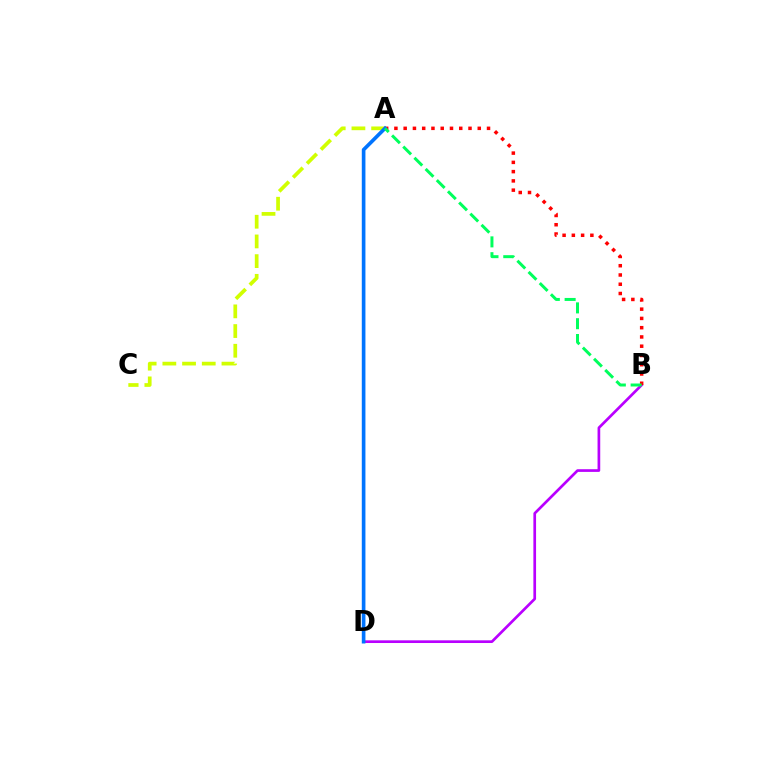{('B', 'D'): [{'color': '#b900ff', 'line_style': 'solid', 'thickness': 1.94}], ('A', 'C'): [{'color': '#d1ff00', 'line_style': 'dashed', 'thickness': 2.68}], ('A', 'B'): [{'color': '#ff0000', 'line_style': 'dotted', 'thickness': 2.52}, {'color': '#00ff5c', 'line_style': 'dashed', 'thickness': 2.15}], ('A', 'D'): [{'color': '#0074ff', 'line_style': 'solid', 'thickness': 2.63}]}